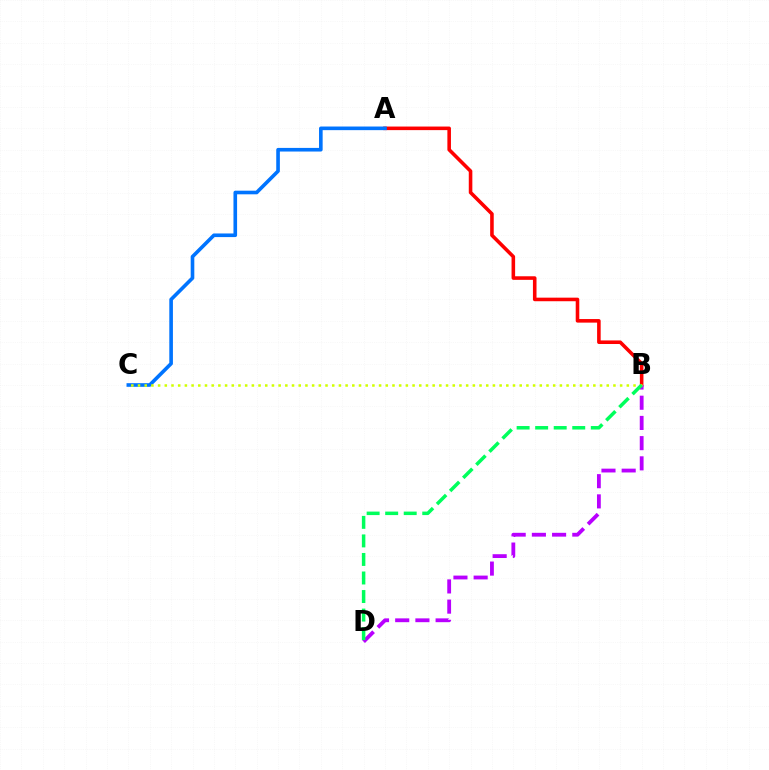{('A', 'B'): [{'color': '#ff0000', 'line_style': 'solid', 'thickness': 2.57}], ('A', 'C'): [{'color': '#0074ff', 'line_style': 'solid', 'thickness': 2.61}], ('B', 'D'): [{'color': '#b900ff', 'line_style': 'dashed', 'thickness': 2.74}, {'color': '#00ff5c', 'line_style': 'dashed', 'thickness': 2.52}], ('B', 'C'): [{'color': '#d1ff00', 'line_style': 'dotted', 'thickness': 1.82}]}